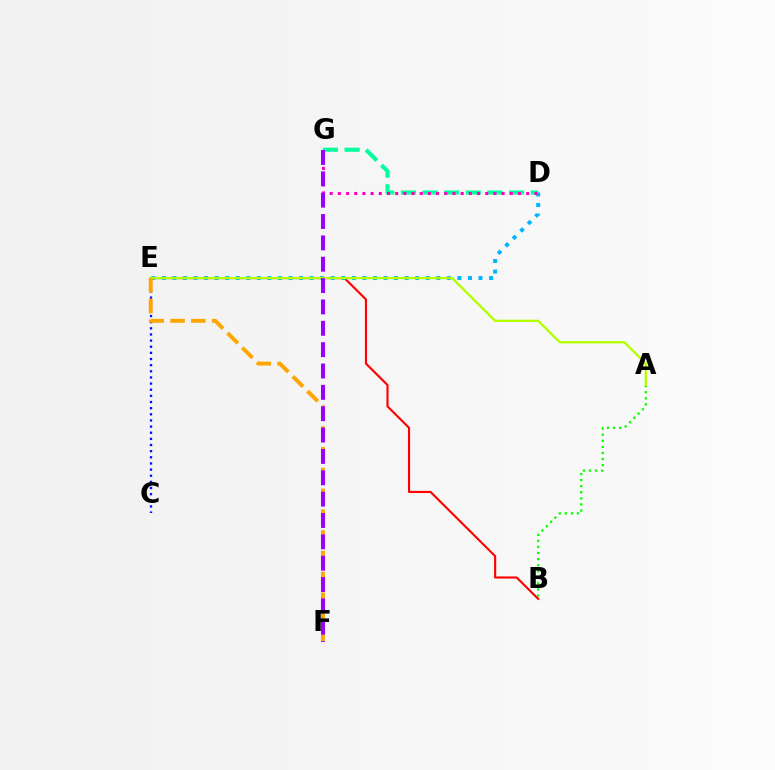{('A', 'B'): [{'color': '#08ff00', 'line_style': 'dotted', 'thickness': 1.65}], ('C', 'E'): [{'color': '#0010ff', 'line_style': 'dotted', 'thickness': 1.67}], ('D', 'G'): [{'color': '#00ff9d', 'line_style': 'dashed', 'thickness': 2.94}, {'color': '#ff00bd', 'line_style': 'dotted', 'thickness': 2.22}], ('B', 'E'): [{'color': '#ff0000', 'line_style': 'solid', 'thickness': 1.53}], ('D', 'E'): [{'color': '#00b5ff', 'line_style': 'dotted', 'thickness': 2.87}], ('A', 'E'): [{'color': '#b3ff00', 'line_style': 'solid', 'thickness': 1.67}], ('E', 'F'): [{'color': '#ffa500', 'line_style': 'dashed', 'thickness': 2.82}], ('F', 'G'): [{'color': '#9b00ff', 'line_style': 'dashed', 'thickness': 2.9}]}